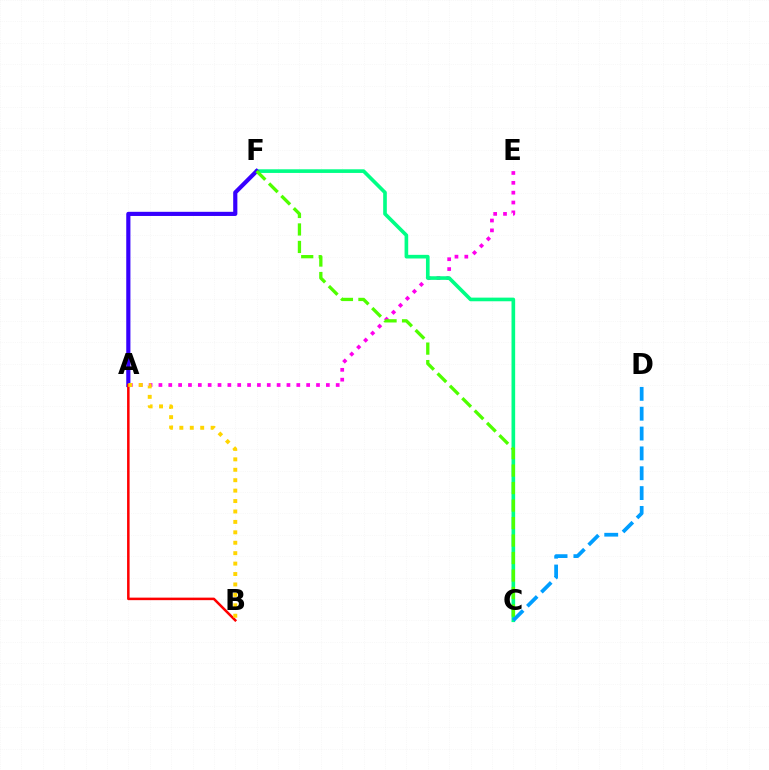{('A', 'E'): [{'color': '#ff00ed', 'line_style': 'dotted', 'thickness': 2.68}], ('C', 'F'): [{'color': '#00ff86', 'line_style': 'solid', 'thickness': 2.62}, {'color': '#4fff00', 'line_style': 'dashed', 'thickness': 2.38}], ('A', 'F'): [{'color': '#3700ff', 'line_style': 'solid', 'thickness': 3.0}], ('C', 'D'): [{'color': '#009eff', 'line_style': 'dashed', 'thickness': 2.7}], ('A', 'B'): [{'color': '#ff0000', 'line_style': 'solid', 'thickness': 1.82}, {'color': '#ffd500', 'line_style': 'dotted', 'thickness': 2.83}]}